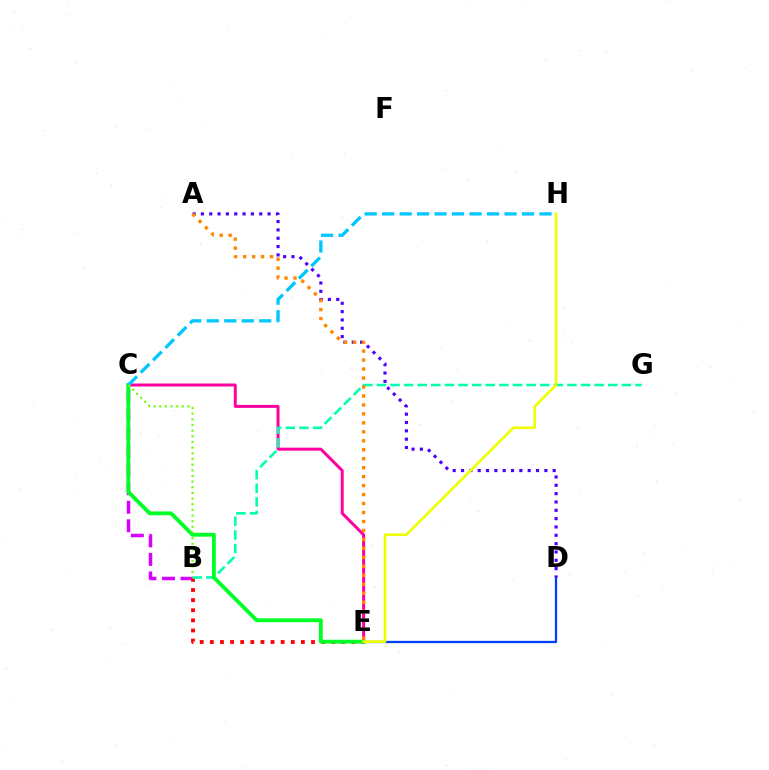{('B', 'C'): [{'color': '#d600ff', 'line_style': 'dashed', 'thickness': 2.52}, {'color': '#66ff00', 'line_style': 'dotted', 'thickness': 1.54}], ('C', 'E'): [{'color': '#ff00a0', 'line_style': 'solid', 'thickness': 2.15}, {'color': '#00ff27', 'line_style': 'solid', 'thickness': 2.76}], ('B', 'E'): [{'color': '#ff0000', 'line_style': 'dotted', 'thickness': 2.75}], ('D', 'E'): [{'color': '#003fff', 'line_style': 'solid', 'thickness': 1.65}], ('B', 'G'): [{'color': '#00ffaf', 'line_style': 'dashed', 'thickness': 1.85}], ('A', 'D'): [{'color': '#4f00ff', 'line_style': 'dotted', 'thickness': 2.26}], ('A', 'E'): [{'color': '#ff8800', 'line_style': 'dotted', 'thickness': 2.44}], ('C', 'H'): [{'color': '#00c7ff', 'line_style': 'dashed', 'thickness': 2.38}], ('E', 'H'): [{'color': '#eeff00', 'line_style': 'solid', 'thickness': 1.92}]}